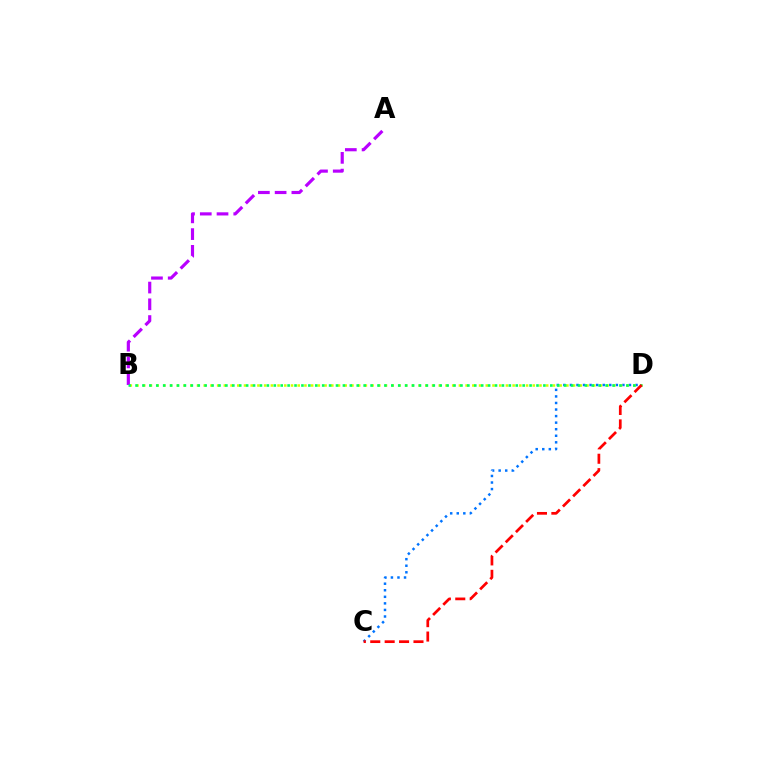{('C', 'D'): [{'color': '#0074ff', 'line_style': 'dotted', 'thickness': 1.78}, {'color': '#ff0000', 'line_style': 'dashed', 'thickness': 1.96}], ('B', 'D'): [{'color': '#d1ff00', 'line_style': 'dotted', 'thickness': 1.82}, {'color': '#00ff5c', 'line_style': 'dotted', 'thickness': 1.88}], ('A', 'B'): [{'color': '#b900ff', 'line_style': 'dashed', 'thickness': 2.27}]}